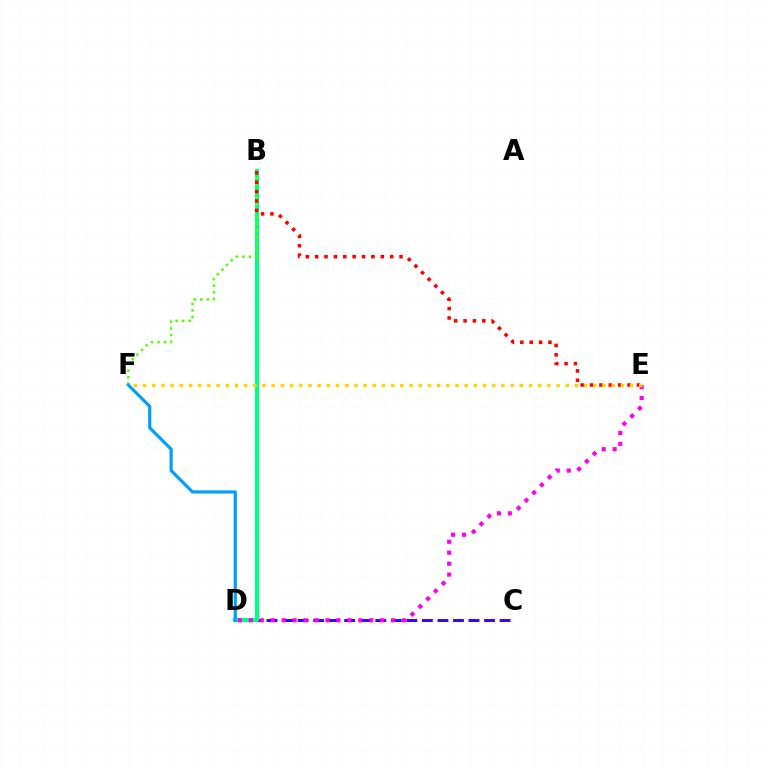{('C', 'D'): [{'color': '#3700ff', 'line_style': 'dashed', 'thickness': 2.11}], ('B', 'D'): [{'color': '#00ff86', 'line_style': 'solid', 'thickness': 2.99}], ('B', 'F'): [{'color': '#4fff00', 'line_style': 'dotted', 'thickness': 1.79}], ('D', 'F'): [{'color': '#009eff', 'line_style': 'solid', 'thickness': 2.27}], ('B', 'E'): [{'color': '#ff0000', 'line_style': 'dotted', 'thickness': 2.55}], ('D', 'E'): [{'color': '#ff00ed', 'line_style': 'dotted', 'thickness': 2.97}], ('E', 'F'): [{'color': '#ffd500', 'line_style': 'dotted', 'thickness': 2.5}]}